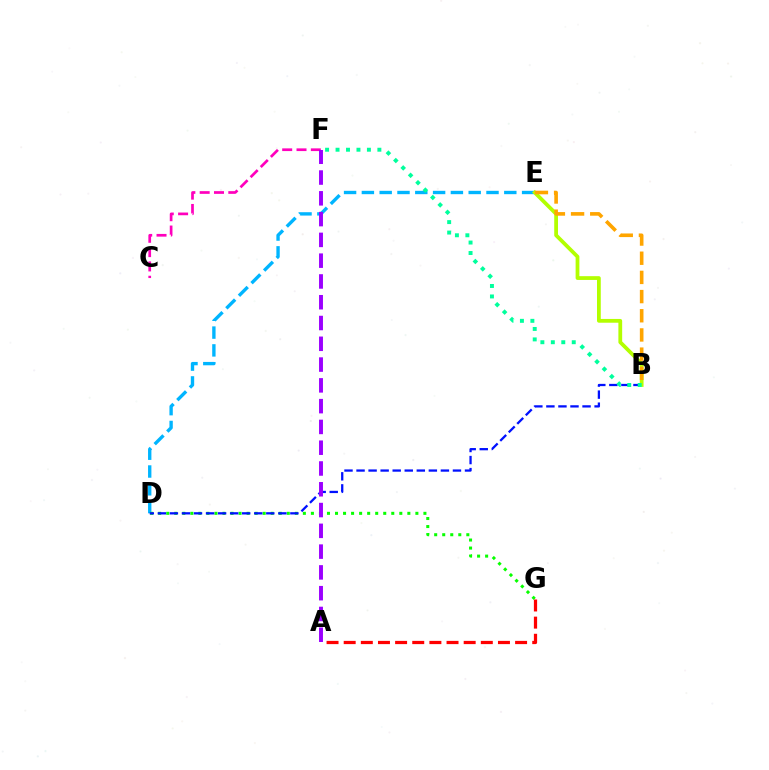{('D', 'E'): [{'color': '#00b5ff', 'line_style': 'dashed', 'thickness': 2.42}], ('D', 'G'): [{'color': '#08ff00', 'line_style': 'dotted', 'thickness': 2.18}], ('C', 'F'): [{'color': '#ff00bd', 'line_style': 'dashed', 'thickness': 1.95}], ('A', 'G'): [{'color': '#ff0000', 'line_style': 'dashed', 'thickness': 2.33}], ('B', 'D'): [{'color': '#0010ff', 'line_style': 'dashed', 'thickness': 1.64}], ('A', 'F'): [{'color': '#9b00ff', 'line_style': 'dashed', 'thickness': 2.82}], ('B', 'E'): [{'color': '#b3ff00', 'line_style': 'solid', 'thickness': 2.72}, {'color': '#ffa500', 'line_style': 'dashed', 'thickness': 2.61}], ('B', 'F'): [{'color': '#00ff9d', 'line_style': 'dotted', 'thickness': 2.84}]}